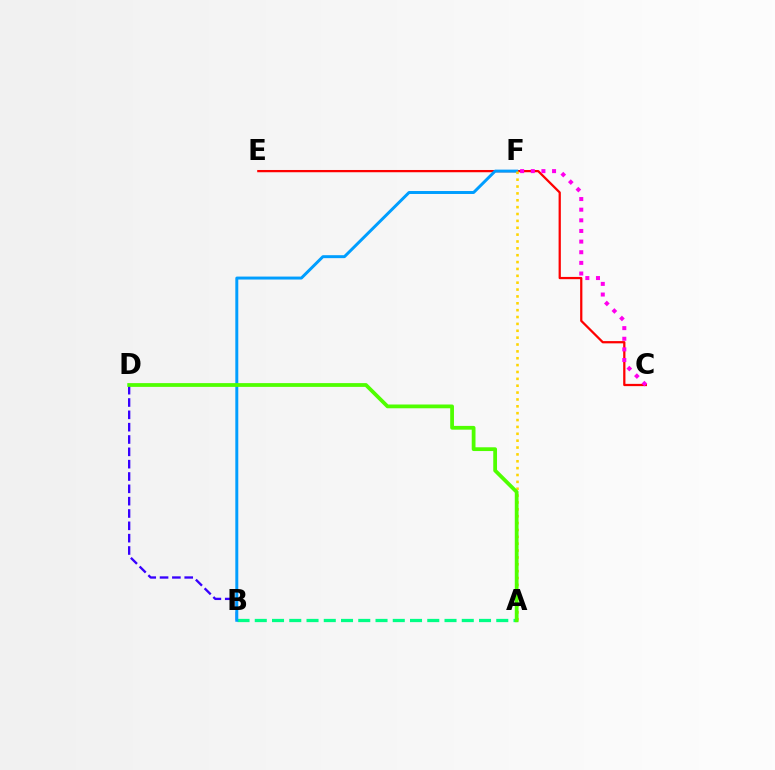{('C', 'E'): [{'color': '#ff0000', 'line_style': 'solid', 'thickness': 1.62}], ('A', 'B'): [{'color': '#00ff86', 'line_style': 'dashed', 'thickness': 2.34}], ('B', 'D'): [{'color': '#3700ff', 'line_style': 'dashed', 'thickness': 1.68}], ('C', 'F'): [{'color': '#ff00ed', 'line_style': 'dotted', 'thickness': 2.89}], ('B', 'F'): [{'color': '#009eff', 'line_style': 'solid', 'thickness': 2.13}], ('A', 'F'): [{'color': '#ffd500', 'line_style': 'dotted', 'thickness': 1.87}], ('A', 'D'): [{'color': '#4fff00', 'line_style': 'solid', 'thickness': 2.71}]}